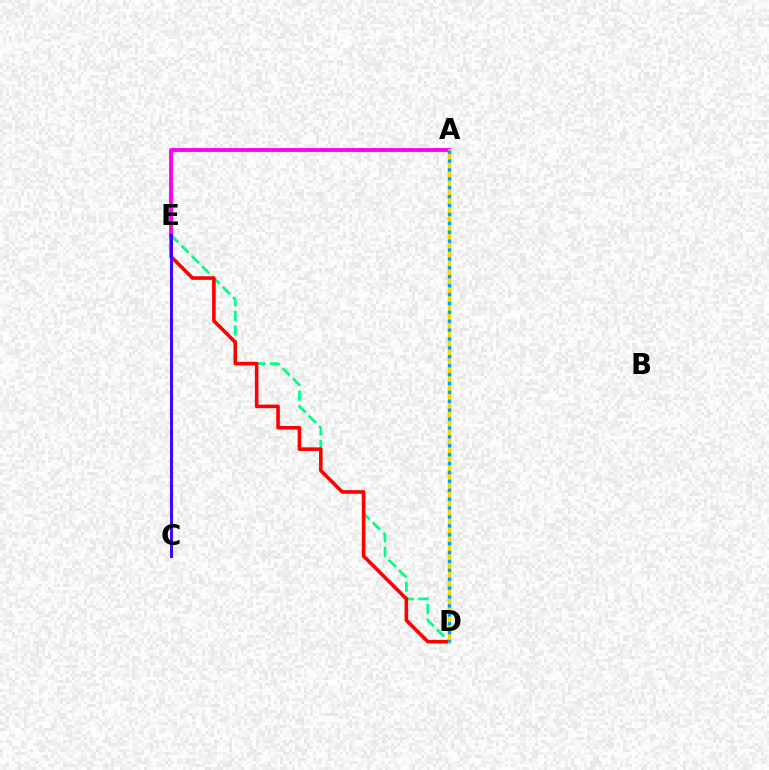{('D', 'E'): [{'color': '#00ff86', 'line_style': 'dashed', 'thickness': 1.98}, {'color': '#ff0000', 'line_style': 'solid', 'thickness': 2.58}], ('A', 'D'): [{'color': '#4fff00', 'line_style': 'solid', 'thickness': 2.39}, {'color': '#ffd500', 'line_style': 'solid', 'thickness': 2.02}, {'color': '#009eff', 'line_style': 'dotted', 'thickness': 2.42}], ('A', 'E'): [{'color': '#ff00ed', 'line_style': 'solid', 'thickness': 2.77}], ('C', 'E'): [{'color': '#3700ff', 'line_style': 'solid', 'thickness': 2.09}]}